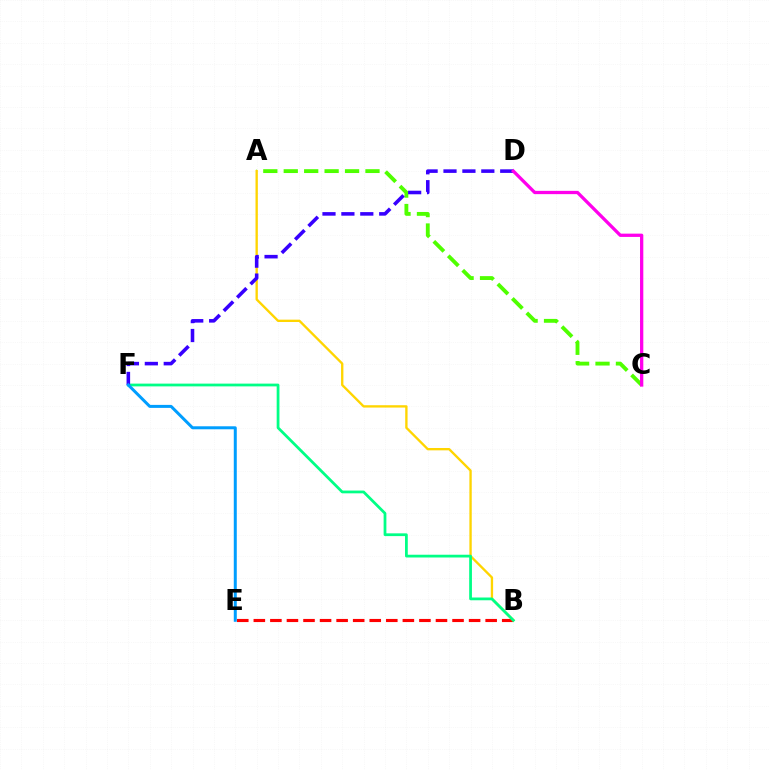{('B', 'E'): [{'color': '#ff0000', 'line_style': 'dashed', 'thickness': 2.25}], ('A', 'C'): [{'color': '#4fff00', 'line_style': 'dashed', 'thickness': 2.78}], ('A', 'B'): [{'color': '#ffd500', 'line_style': 'solid', 'thickness': 1.69}], ('B', 'F'): [{'color': '#00ff86', 'line_style': 'solid', 'thickness': 1.99}], ('D', 'F'): [{'color': '#3700ff', 'line_style': 'dashed', 'thickness': 2.57}], ('E', 'F'): [{'color': '#009eff', 'line_style': 'solid', 'thickness': 2.16}], ('C', 'D'): [{'color': '#ff00ed', 'line_style': 'solid', 'thickness': 2.36}]}